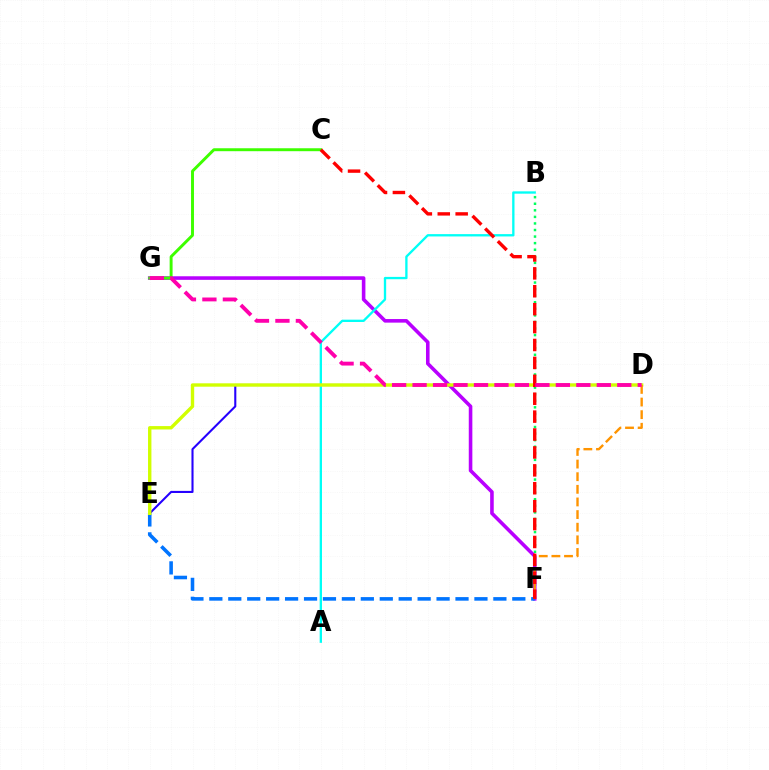{('D', 'E'): [{'color': '#2500ff', 'line_style': 'solid', 'thickness': 1.5}, {'color': '#d1ff00', 'line_style': 'solid', 'thickness': 2.44}], ('B', 'F'): [{'color': '#00ff5c', 'line_style': 'dotted', 'thickness': 1.78}], ('F', 'G'): [{'color': '#b900ff', 'line_style': 'solid', 'thickness': 2.58}], ('E', 'F'): [{'color': '#0074ff', 'line_style': 'dashed', 'thickness': 2.57}], ('A', 'B'): [{'color': '#00fff6', 'line_style': 'solid', 'thickness': 1.67}], ('C', 'G'): [{'color': '#3dff00', 'line_style': 'solid', 'thickness': 2.11}], ('D', 'F'): [{'color': '#ff9400', 'line_style': 'dashed', 'thickness': 1.72}], ('C', 'F'): [{'color': '#ff0000', 'line_style': 'dashed', 'thickness': 2.43}], ('D', 'G'): [{'color': '#ff00ac', 'line_style': 'dashed', 'thickness': 2.78}]}